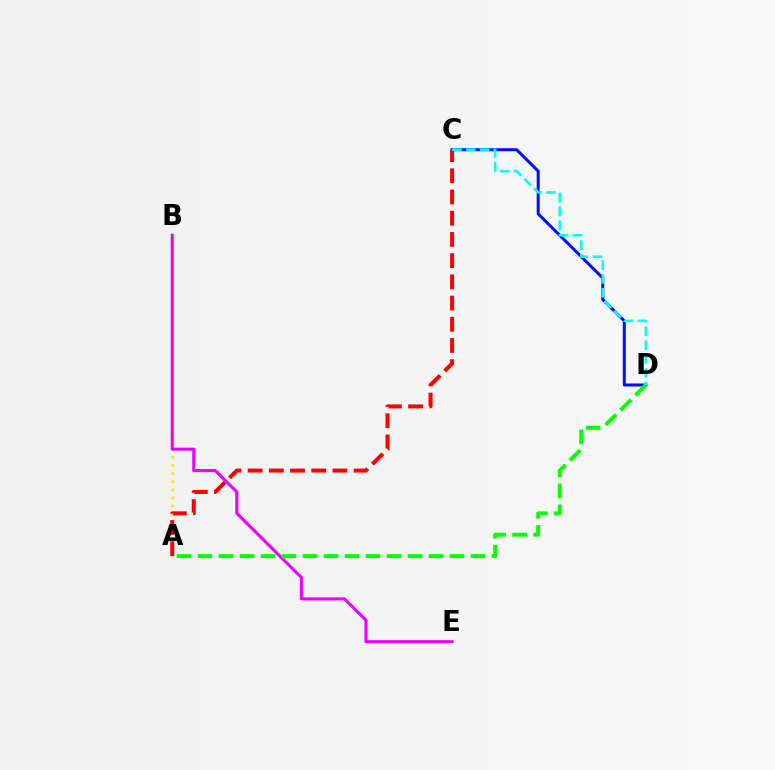{('C', 'D'): [{'color': '#0010ff', 'line_style': 'solid', 'thickness': 2.17}, {'color': '#00fff6', 'line_style': 'dashed', 'thickness': 1.88}], ('A', 'B'): [{'color': '#fcf500', 'line_style': 'dotted', 'thickness': 2.21}], ('B', 'E'): [{'color': '#ee00ff', 'line_style': 'solid', 'thickness': 2.21}], ('A', 'D'): [{'color': '#08ff00', 'line_style': 'dashed', 'thickness': 2.85}], ('A', 'C'): [{'color': '#ff0000', 'line_style': 'dashed', 'thickness': 2.88}]}